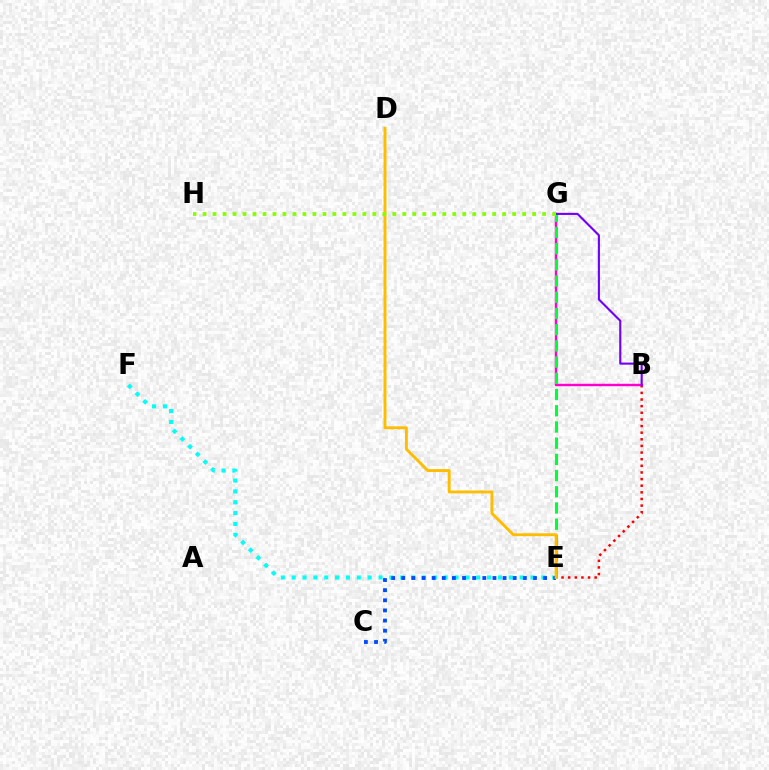{('B', 'E'): [{'color': '#ff0000', 'line_style': 'dotted', 'thickness': 1.8}], ('B', 'G'): [{'color': '#ff00cf', 'line_style': 'solid', 'thickness': 1.73}, {'color': '#7200ff', 'line_style': 'solid', 'thickness': 1.52}], ('E', 'G'): [{'color': '#00ff39', 'line_style': 'dashed', 'thickness': 2.2}], ('E', 'F'): [{'color': '#00fff6', 'line_style': 'dotted', 'thickness': 2.95}], ('C', 'E'): [{'color': '#004bff', 'line_style': 'dotted', 'thickness': 2.75}], ('D', 'E'): [{'color': '#ffbd00', 'line_style': 'solid', 'thickness': 2.09}], ('G', 'H'): [{'color': '#84ff00', 'line_style': 'dotted', 'thickness': 2.71}]}